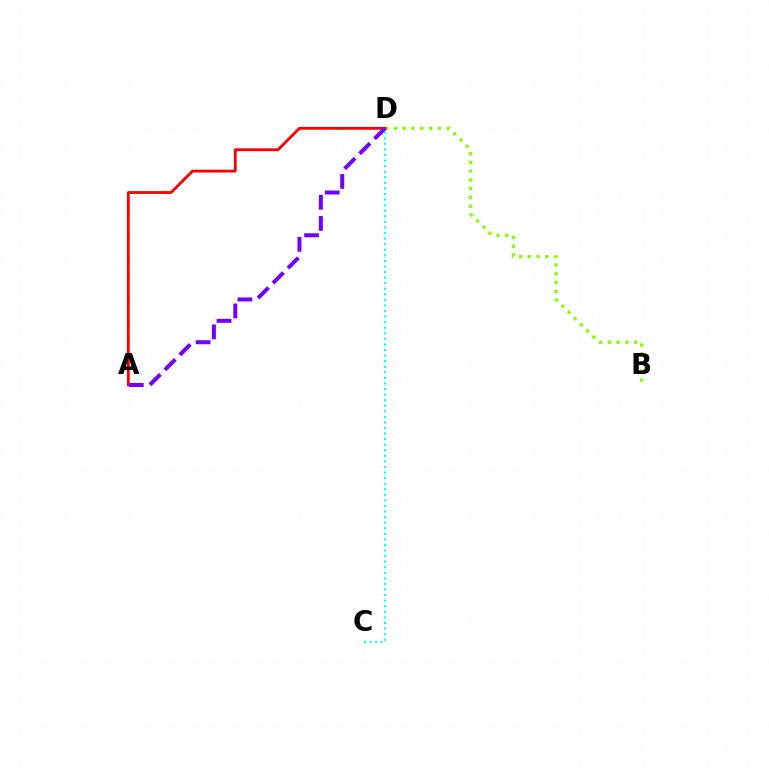{('B', 'D'): [{'color': '#84ff00', 'line_style': 'dotted', 'thickness': 2.39}], ('C', 'D'): [{'color': '#00fff6', 'line_style': 'dotted', 'thickness': 1.51}], ('A', 'D'): [{'color': '#ff0000', 'line_style': 'solid', 'thickness': 2.03}, {'color': '#7200ff', 'line_style': 'dashed', 'thickness': 2.87}]}